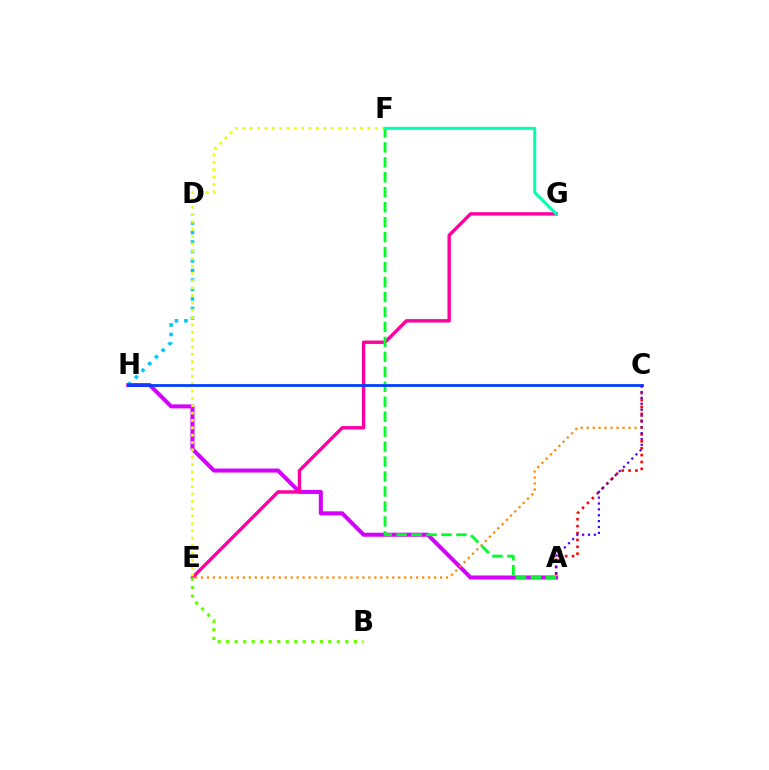{('D', 'H'): [{'color': '#00c7ff', 'line_style': 'dotted', 'thickness': 2.58}], ('A', 'H'): [{'color': '#d600ff', 'line_style': 'solid', 'thickness': 2.9}], ('E', 'G'): [{'color': '#ff00a0', 'line_style': 'solid', 'thickness': 2.45}], ('A', 'C'): [{'color': '#ff0000', 'line_style': 'dotted', 'thickness': 1.87}, {'color': '#4f00ff', 'line_style': 'dotted', 'thickness': 1.6}], ('A', 'F'): [{'color': '#00ff27', 'line_style': 'dashed', 'thickness': 2.03}], ('E', 'F'): [{'color': '#eeff00', 'line_style': 'dotted', 'thickness': 2.0}], ('C', 'E'): [{'color': '#ff8800', 'line_style': 'dotted', 'thickness': 1.62}], ('F', 'G'): [{'color': '#00ffaf', 'line_style': 'solid', 'thickness': 2.16}], ('C', 'H'): [{'color': '#003fff', 'line_style': 'solid', 'thickness': 1.99}], ('B', 'E'): [{'color': '#66ff00', 'line_style': 'dotted', 'thickness': 2.31}]}